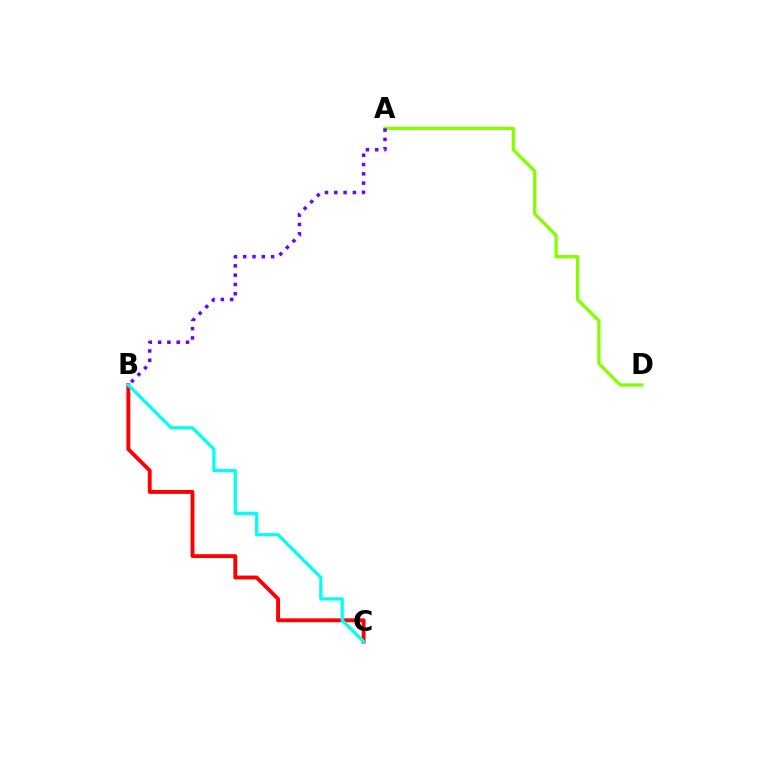{('B', 'C'): [{'color': '#ff0000', 'line_style': 'solid', 'thickness': 2.79}, {'color': '#00fff6', 'line_style': 'solid', 'thickness': 2.33}], ('A', 'D'): [{'color': '#84ff00', 'line_style': 'solid', 'thickness': 2.38}], ('A', 'B'): [{'color': '#7200ff', 'line_style': 'dotted', 'thickness': 2.53}]}